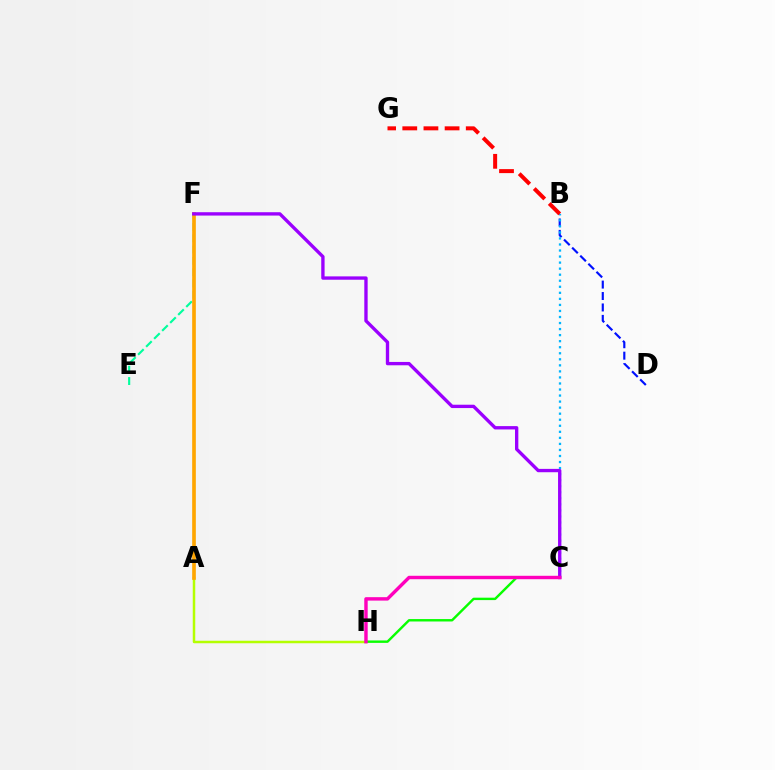{('E', 'F'): [{'color': '#00ff9d', 'line_style': 'dashed', 'thickness': 1.54}], ('B', 'D'): [{'color': '#0010ff', 'line_style': 'dashed', 'thickness': 1.55}], ('A', 'H'): [{'color': '#b3ff00', 'line_style': 'solid', 'thickness': 1.8}], ('B', 'C'): [{'color': '#00b5ff', 'line_style': 'dotted', 'thickness': 1.64}], ('A', 'F'): [{'color': '#ffa500', 'line_style': 'solid', 'thickness': 2.64}], ('C', 'F'): [{'color': '#9b00ff', 'line_style': 'solid', 'thickness': 2.41}], ('C', 'H'): [{'color': '#08ff00', 'line_style': 'solid', 'thickness': 1.74}, {'color': '#ff00bd', 'line_style': 'solid', 'thickness': 2.46}], ('B', 'G'): [{'color': '#ff0000', 'line_style': 'dashed', 'thickness': 2.87}]}